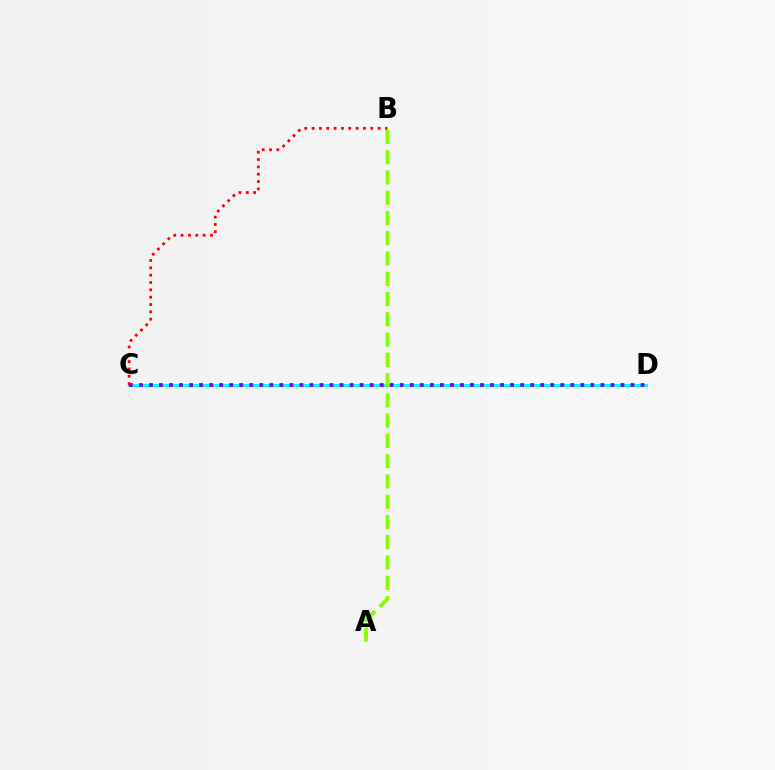{('C', 'D'): [{'color': '#00fff6', 'line_style': 'solid', 'thickness': 2.2}, {'color': '#7200ff', 'line_style': 'dotted', 'thickness': 2.73}], ('A', 'B'): [{'color': '#84ff00', 'line_style': 'dashed', 'thickness': 2.75}], ('B', 'C'): [{'color': '#ff0000', 'line_style': 'dotted', 'thickness': 1.99}]}